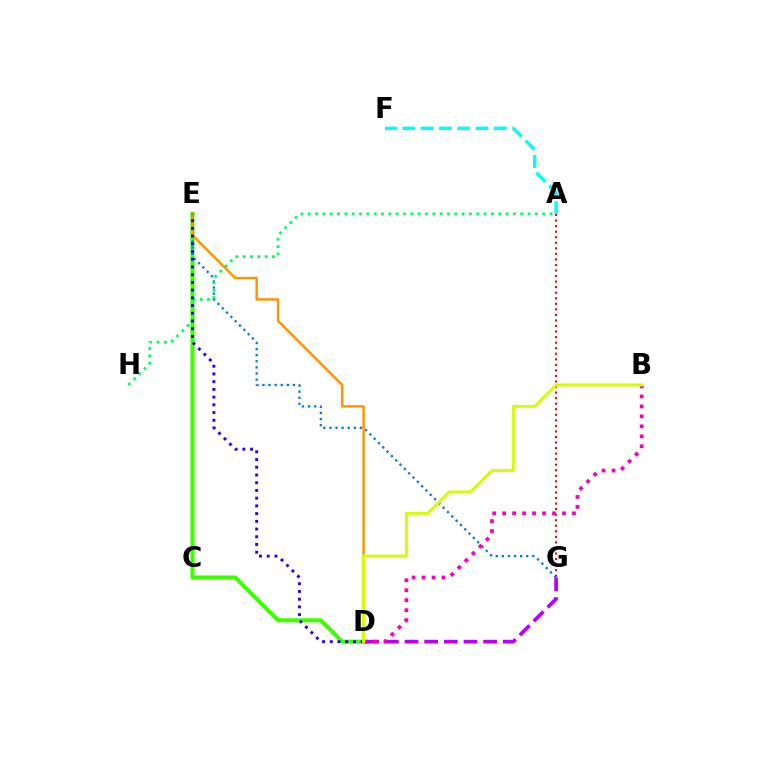{('D', 'E'): [{'color': '#3dff00', 'line_style': 'solid', 'thickness': 2.94}, {'color': '#ff9400', 'line_style': 'solid', 'thickness': 1.77}, {'color': '#2500ff', 'line_style': 'dotted', 'thickness': 2.1}], ('E', 'G'): [{'color': '#0074ff', 'line_style': 'dotted', 'thickness': 1.66}], ('A', 'G'): [{'color': '#ff0000', 'line_style': 'dotted', 'thickness': 1.51}], ('D', 'G'): [{'color': '#b900ff', 'line_style': 'dashed', 'thickness': 2.67}], ('A', 'H'): [{'color': '#00ff5c', 'line_style': 'dotted', 'thickness': 1.99}], ('B', 'D'): [{'color': '#ff00ac', 'line_style': 'dotted', 'thickness': 2.71}, {'color': '#d1ff00', 'line_style': 'solid', 'thickness': 2.14}], ('A', 'F'): [{'color': '#00fff6', 'line_style': 'dashed', 'thickness': 2.49}]}